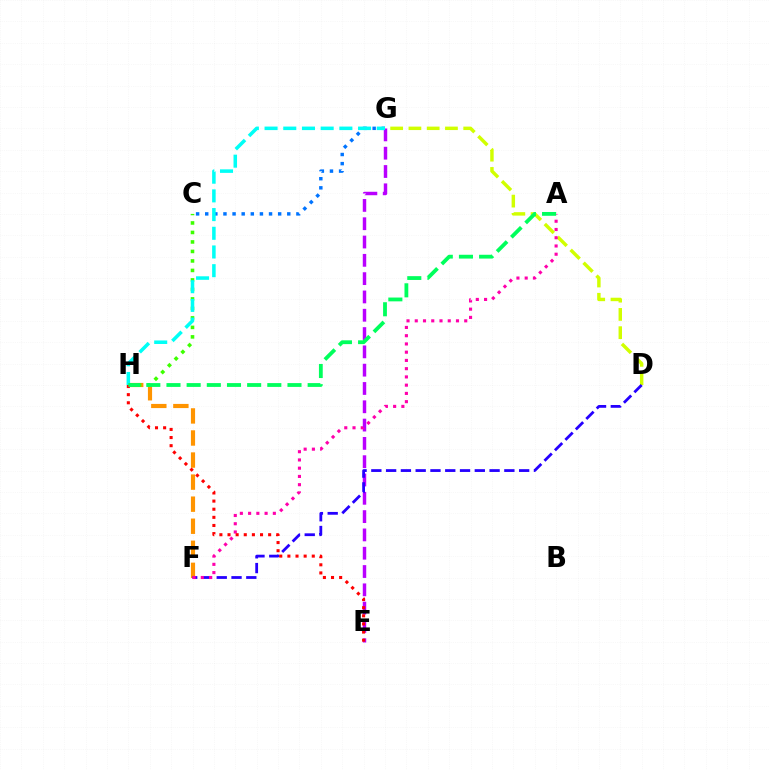{('D', 'G'): [{'color': '#d1ff00', 'line_style': 'dashed', 'thickness': 2.48}], ('F', 'H'): [{'color': '#ff9400', 'line_style': 'dashed', 'thickness': 3.0}], ('E', 'G'): [{'color': '#b900ff', 'line_style': 'dashed', 'thickness': 2.49}], ('C', 'H'): [{'color': '#3dff00', 'line_style': 'dotted', 'thickness': 2.58}], ('C', 'G'): [{'color': '#0074ff', 'line_style': 'dotted', 'thickness': 2.48}], ('D', 'F'): [{'color': '#2500ff', 'line_style': 'dashed', 'thickness': 2.01}], ('A', 'F'): [{'color': '#ff00ac', 'line_style': 'dotted', 'thickness': 2.24}], ('G', 'H'): [{'color': '#00fff6', 'line_style': 'dashed', 'thickness': 2.54}], ('E', 'H'): [{'color': '#ff0000', 'line_style': 'dotted', 'thickness': 2.21}], ('A', 'H'): [{'color': '#00ff5c', 'line_style': 'dashed', 'thickness': 2.74}]}